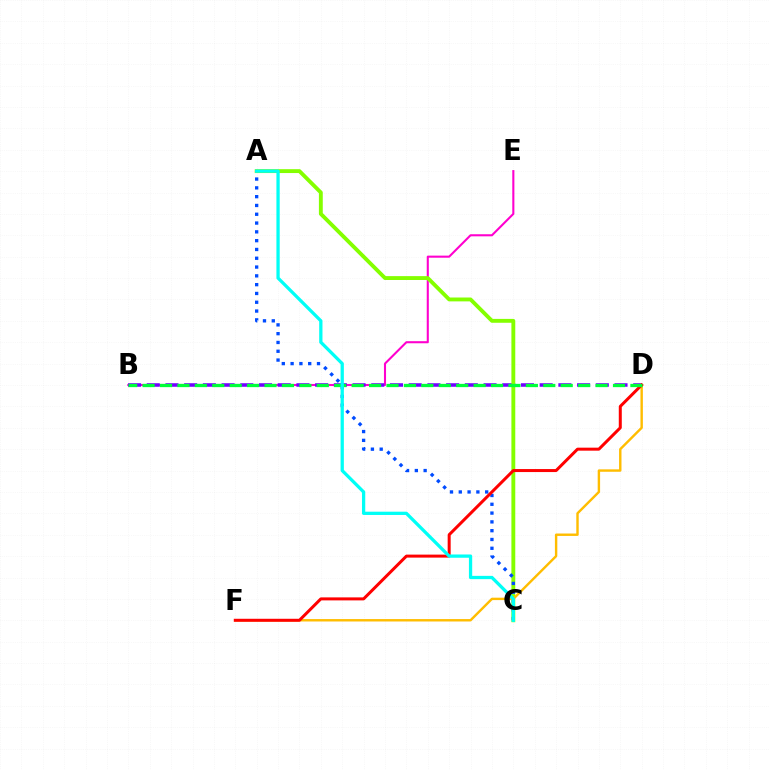{('B', 'E'): [{'color': '#ff00cf', 'line_style': 'solid', 'thickness': 1.5}], ('B', 'D'): [{'color': '#7200ff', 'line_style': 'dashed', 'thickness': 2.54}, {'color': '#00ff39', 'line_style': 'dashed', 'thickness': 2.37}], ('A', 'C'): [{'color': '#84ff00', 'line_style': 'solid', 'thickness': 2.79}, {'color': '#004bff', 'line_style': 'dotted', 'thickness': 2.39}, {'color': '#00fff6', 'line_style': 'solid', 'thickness': 2.36}], ('D', 'F'): [{'color': '#ffbd00', 'line_style': 'solid', 'thickness': 1.74}, {'color': '#ff0000', 'line_style': 'solid', 'thickness': 2.16}]}